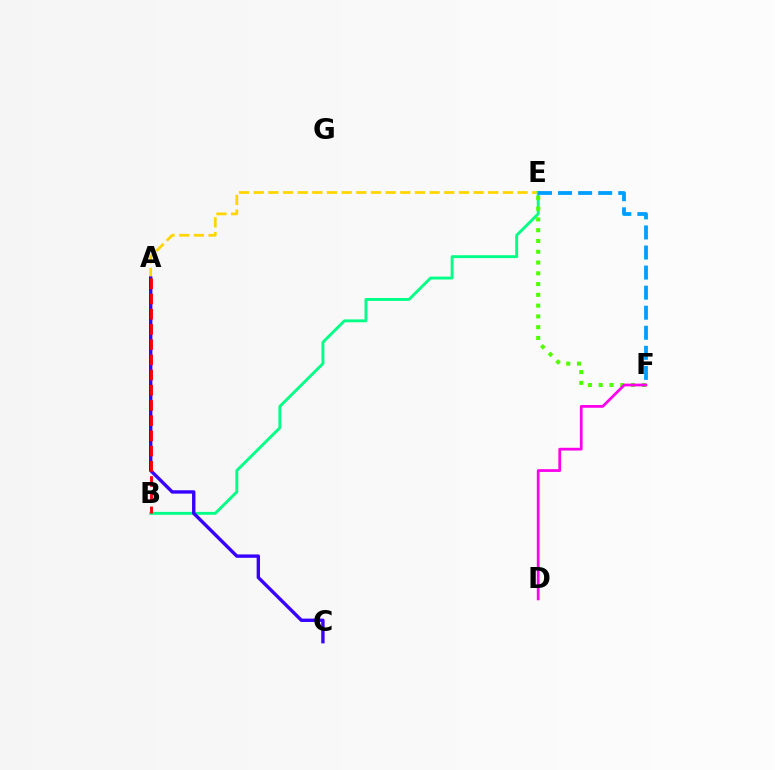{('A', 'E'): [{'color': '#ffd500', 'line_style': 'dashed', 'thickness': 1.99}], ('B', 'E'): [{'color': '#00ff86', 'line_style': 'solid', 'thickness': 2.08}], ('A', 'C'): [{'color': '#3700ff', 'line_style': 'solid', 'thickness': 2.43}], ('E', 'F'): [{'color': '#4fff00', 'line_style': 'dotted', 'thickness': 2.93}, {'color': '#009eff', 'line_style': 'dashed', 'thickness': 2.73}], ('A', 'B'): [{'color': '#ff0000', 'line_style': 'dashed', 'thickness': 2.07}], ('D', 'F'): [{'color': '#ff00ed', 'line_style': 'solid', 'thickness': 1.98}]}